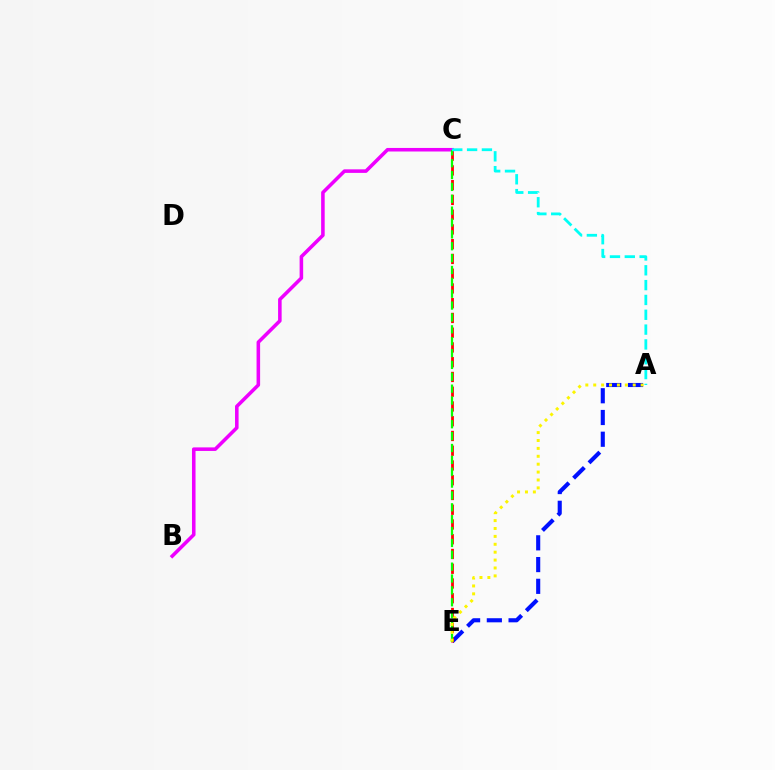{('A', 'E'): [{'color': '#0010ff', 'line_style': 'dashed', 'thickness': 2.95}, {'color': '#fcf500', 'line_style': 'dotted', 'thickness': 2.15}], ('C', 'E'): [{'color': '#ff0000', 'line_style': 'dashed', 'thickness': 2.0}, {'color': '#08ff00', 'line_style': 'dashed', 'thickness': 1.61}], ('B', 'C'): [{'color': '#ee00ff', 'line_style': 'solid', 'thickness': 2.56}], ('A', 'C'): [{'color': '#00fff6', 'line_style': 'dashed', 'thickness': 2.01}]}